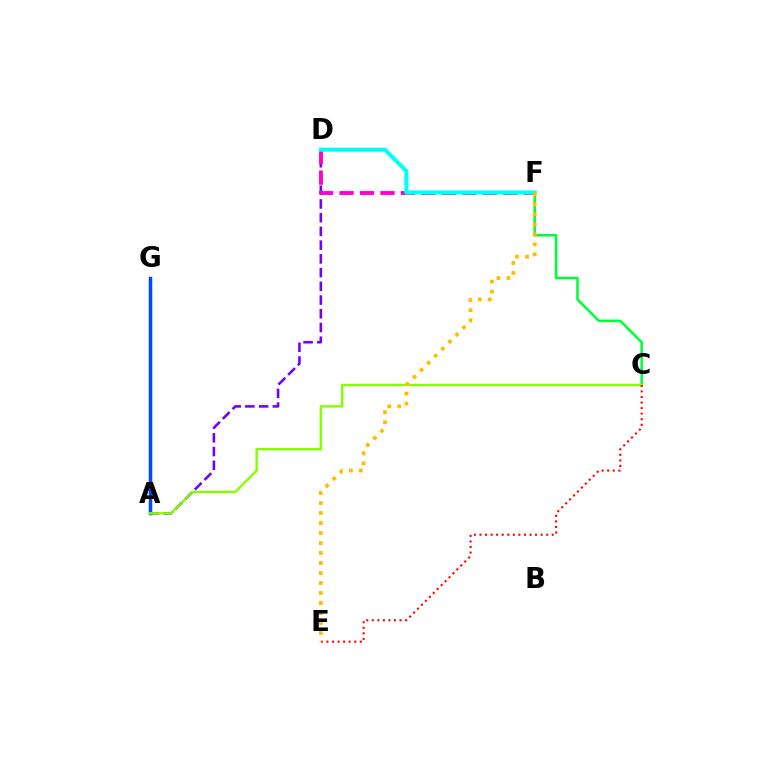{('A', 'D'): [{'color': '#7200ff', 'line_style': 'dashed', 'thickness': 1.87}], ('D', 'F'): [{'color': '#ff00cf', 'line_style': 'dashed', 'thickness': 2.78}, {'color': '#00fff6', 'line_style': 'solid', 'thickness': 2.92}], ('A', 'G'): [{'color': '#004bff', 'line_style': 'solid', 'thickness': 2.51}], ('C', 'F'): [{'color': '#00ff39', 'line_style': 'solid', 'thickness': 1.84}], ('A', 'C'): [{'color': '#84ff00', 'line_style': 'solid', 'thickness': 1.71}], ('C', 'E'): [{'color': '#ff0000', 'line_style': 'dotted', 'thickness': 1.51}], ('E', 'F'): [{'color': '#ffbd00', 'line_style': 'dotted', 'thickness': 2.72}]}